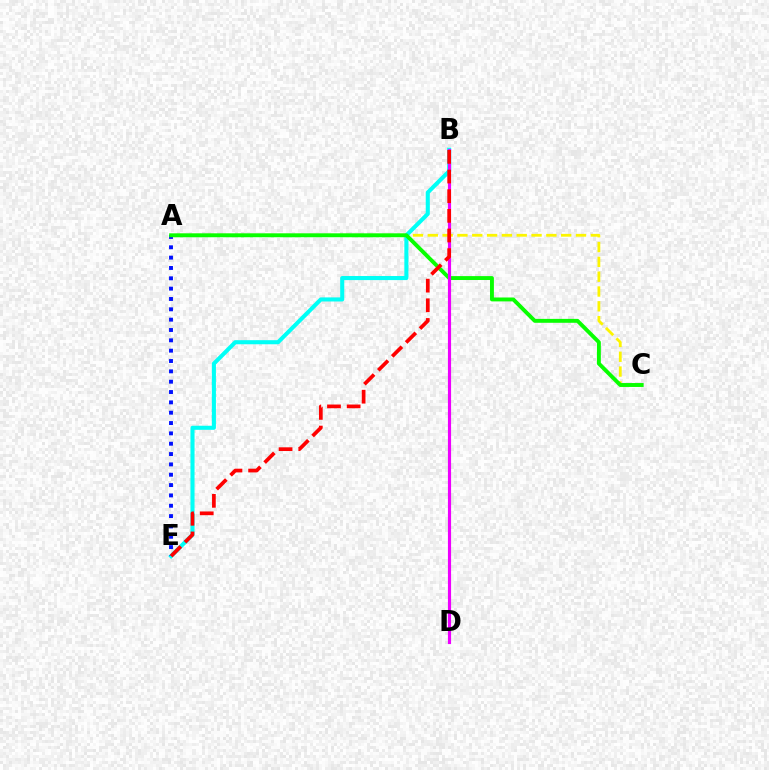{('A', 'C'): [{'color': '#fcf500', 'line_style': 'dashed', 'thickness': 2.01}, {'color': '#08ff00', 'line_style': 'solid', 'thickness': 2.81}], ('B', 'E'): [{'color': '#00fff6', 'line_style': 'solid', 'thickness': 2.93}, {'color': '#ff0000', 'line_style': 'dashed', 'thickness': 2.67}], ('A', 'E'): [{'color': '#0010ff', 'line_style': 'dotted', 'thickness': 2.81}], ('B', 'D'): [{'color': '#ee00ff', 'line_style': 'solid', 'thickness': 2.27}]}